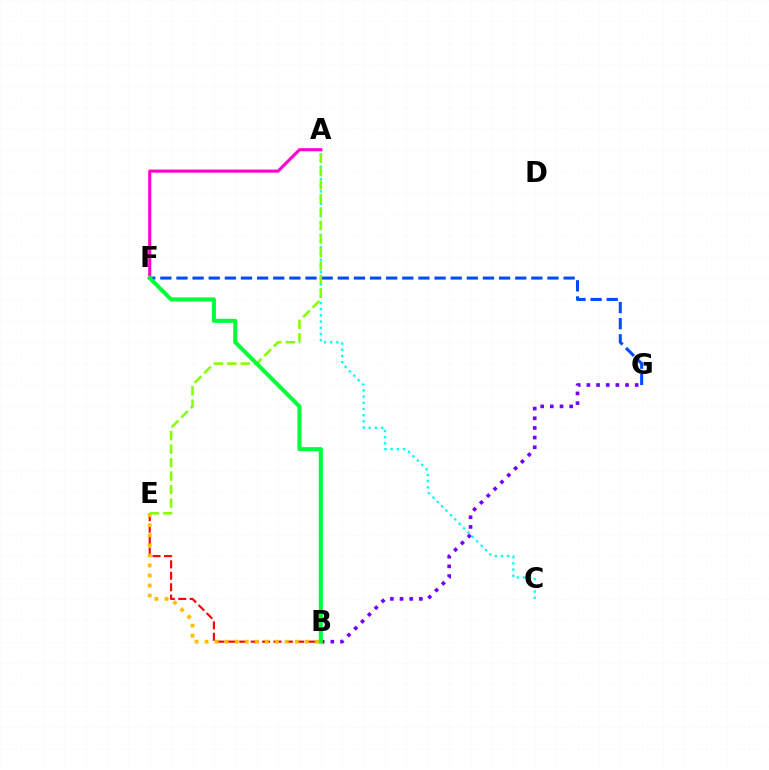{('B', 'E'): [{'color': '#ff0000', 'line_style': 'dashed', 'thickness': 1.55}, {'color': '#ffbd00', 'line_style': 'dotted', 'thickness': 2.73}], ('A', 'C'): [{'color': '#00fff6', 'line_style': 'dotted', 'thickness': 1.68}], ('B', 'G'): [{'color': '#7200ff', 'line_style': 'dotted', 'thickness': 2.62}], ('A', 'F'): [{'color': '#ff00cf', 'line_style': 'solid', 'thickness': 2.23}], ('F', 'G'): [{'color': '#004bff', 'line_style': 'dashed', 'thickness': 2.19}], ('A', 'E'): [{'color': '#84ff00', 'line_style': 'dashed', 'thickness': 1.83}], ('B', 'F'): [{'color': '#00ff39', 'line_style': 'solid', 'thickness': 2.92}]}